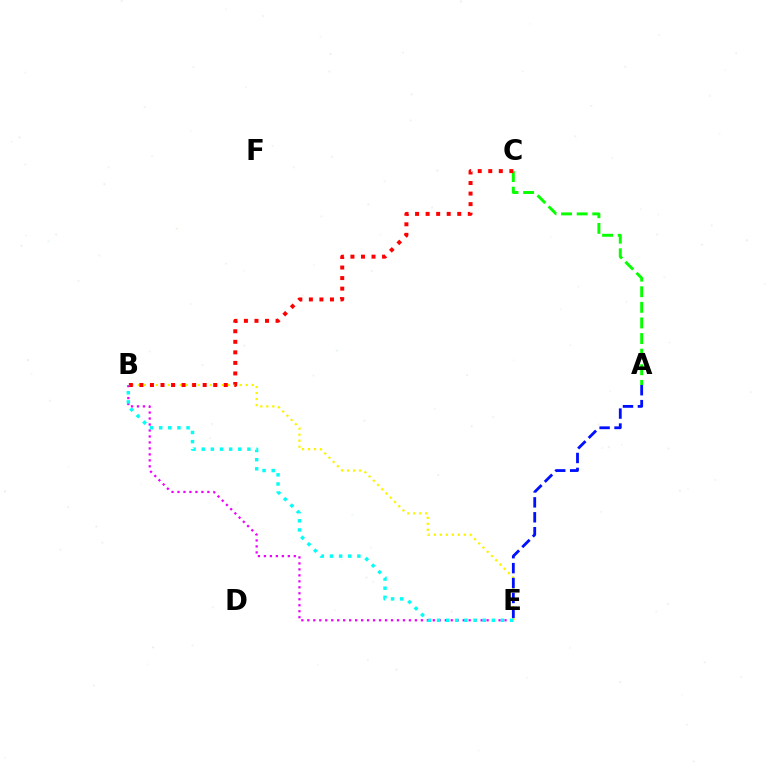{('A', 'C'): [{'color': '#08ff00', 'line_style': 'dashed', 'thickness': 2.12}], ('B', 'E'): [{'color': '#ee00ff', 'line_style': 'dotted', 'thickness': 1.62}, {'color': '#fcf500', 'line_style': 'dotted', 'thickness': 1.63}, {'color': '#00fff6', 'line_style': 'dotted', 'thickness': 2.48}], ('B', 'C'): [{'color': '#ff0000', 'line_style': 'dotted', 'thickness': 2.86}], ('A', 'E'): [{'color': '#0010ff', 'line_style': 'dashed', 'thickness': 2.03}]}